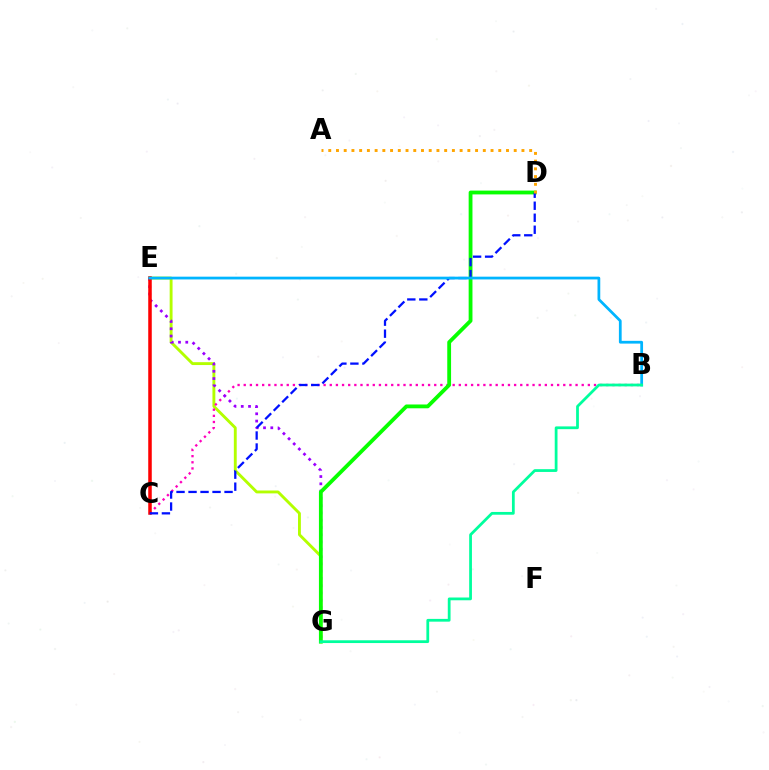{('E', 'G'): [{'color': '#b3ff00', 'line_style': 'solid', 'thickness': 2.07}, {'color': '#9b00ff', 'line_style': 'dotted', 'thickness': 1.98}], ('B', 'C'): [{'color': '#ff00bd', 'line_style': 'dotted', 'thickness': 1.67}], ('C', 'E'): [{'color': '#ff0000', 'line_style': 'solid', 'thickness': 2.54}], ('D', 'G'): [{'color': '#08ff00', 'line_style': 'solid', 'thickness': 2.74}], ('C', 'D'): [{'color': '#0010ff', 'line_style': 'dashed', 'thickness': 1.63}], ('B', 'E'): [{'color': '#00b5ff', 'line_style': 'solid', 'thickness': 1.99}], ('A', 'D'): [{'color': '#ffa500', 'line_style': 'dotted', 'thickness': 2.1}], ('B', 'G'): [{'color': '#00ff9d', 'line_style': 'solid', 'thickness': 1.99}]}